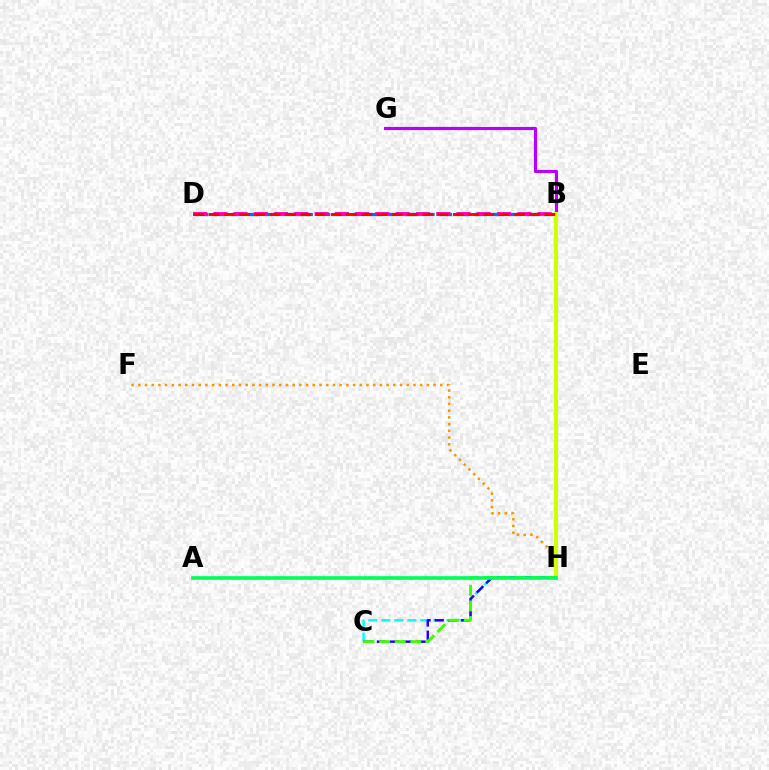{('F', 'H'): [{'color': '#ff9400', 'line_style': 'dotted', 'thickness': 1.82}], ('B', 'D'): [{'color': '#0074ff', 'line_style': 'dashed', 'thickness': 2.36}, {'color': '#ff00ac', 'line_style': 'dashed', 'thickness': 2.75}, {'color': '#ff0000', 'line_style': 'dashed', 'thickness': 2.07}], ('B', 'G'): [{'color': '#b900ff', 'line_style': 'solid', 'thickness': 2.27}], ('B', 'H'): [{'color': '#d1ff00', 'line_style': 'solid', 'thickness': 2.89}], ('C', 'H'): [{'color': '#00fff6', 'line_style': 'dashed', 'thickness': 1.77}, {'color': '#2500ff', 'line_style': 'dashed', 'thickness': 1.79}, {'color': '#3dff00', 'line_style': 'dashed', 'thickness': 2.12}], ('A', 'H'): [{'color': '#00ff5c', 'line_style': 'solid', 'thickness': 2.62}]}